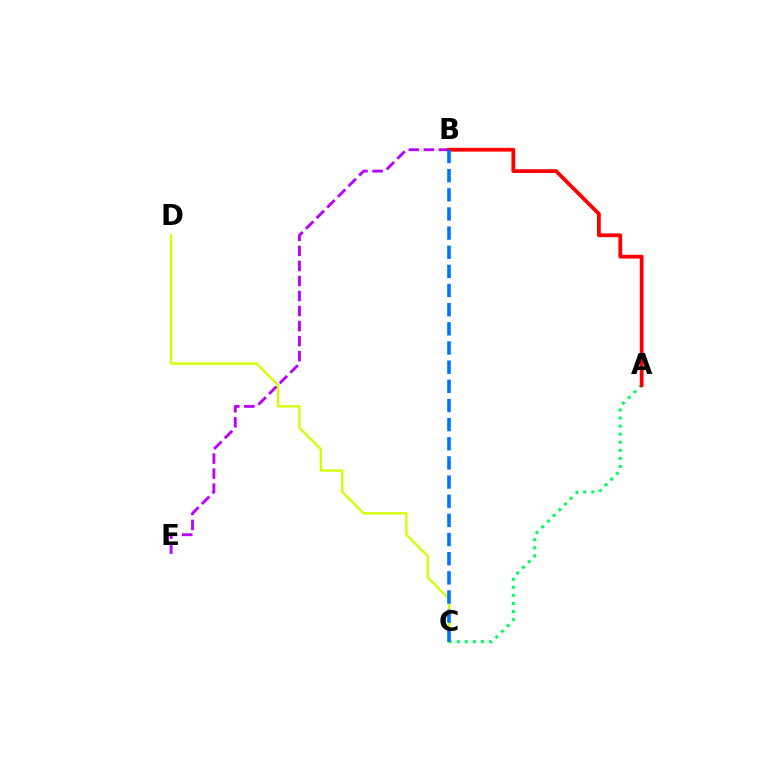{('B', 'E'): [{'color': '#b900ff', 'line_style': 'dashed', 'thickness': 2.04}], ('C', 'D'): [{'color': '#d1ff00', 'line_style': 'solid', 'thickness': 1.66}], ('A', 'C'): [{'color': '#00ff5c', 'line_style': 'dotted', 'thickness': 2.19}], ('A', 'B'): [{'color': '#ff0000', 'line_style': 'solid', 'thickness': 2.72}], ('B', 'C'): [{'color': '#0074ff', 'line_style': 'dashed', 'thickness': 2.6}]}